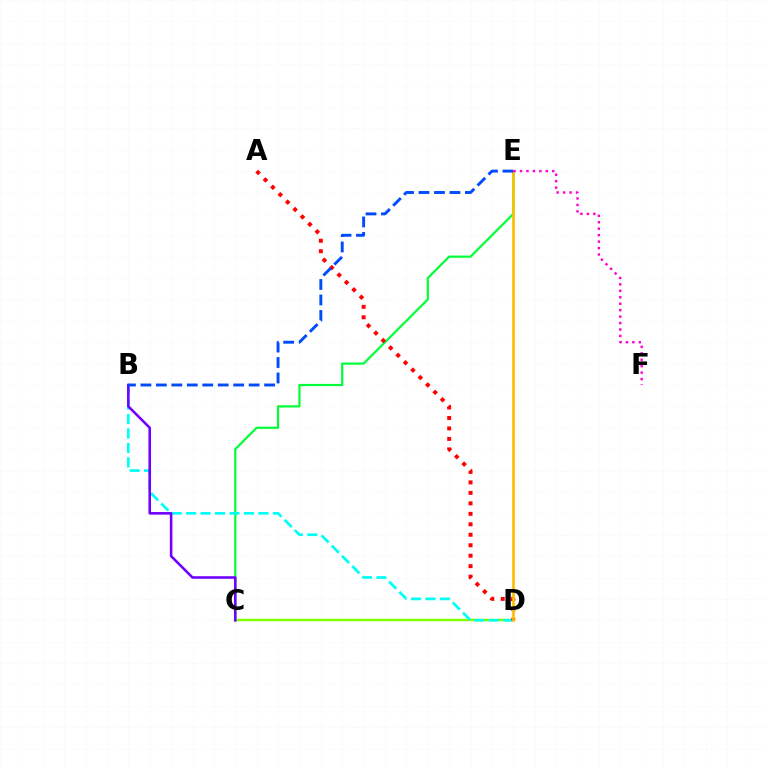{('C', 'E'): [{'color': '#00ff39', 'line_style': 'solid', 'thickness': 1.59}], ('C', 'D'): [{'color': '#84ff00', 'line_style': 'solid', 'thickness': 1.74}], ('B', 'D'): [{'color': '#00fff6', 'line_style': 'dashed', 'thickness': 1.96}], ('B', 'C'): [{'color': '#7200ff', 'line_style': 'solid', 'thickness': 1.86}], ('A', 'D'): [{'color': '#ff0000', 'line_style': 'dotted', 'thickness': 2.85}], ('D', 'E'): [{'color': '#ffbd00', 'line_style': 'solid', 'thickness': 1.92}], ('B', 'E'): [{'color': '#004bff', 'line_style': 'dashed', 'thickness': 2.1}], ('E', 'F'): [{'color': '#ff00cf', 'line_style': 'dotted', 'thickness': 1.75}]}